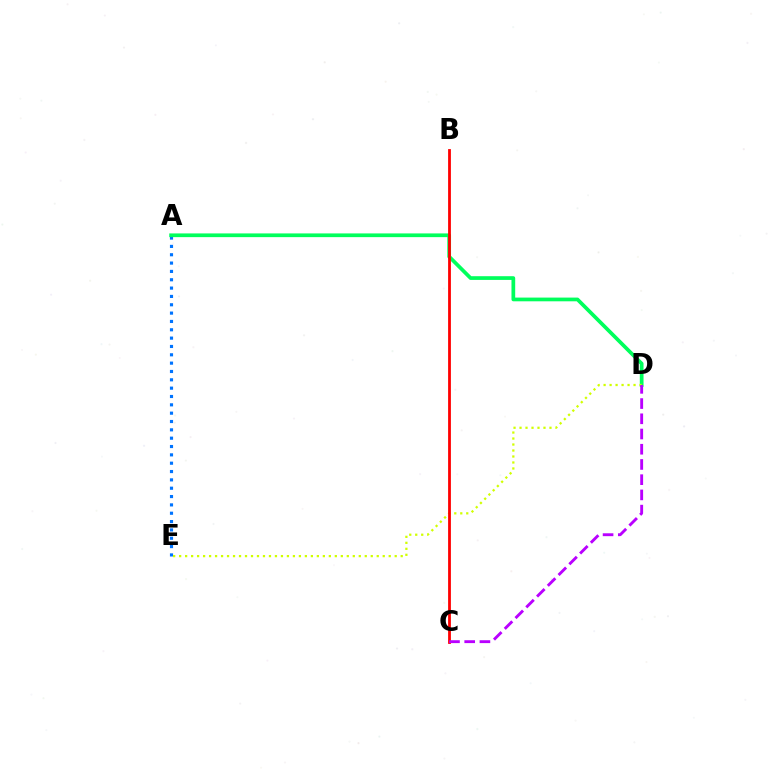{('A', 'E'): [{'color': '#0074ff', 'line_style': 'dotted', 'thickness': 2.27}], ('A', 'D'): [{'color': '#00ff5c', 'line_style': 'solid', 'thickness': 2.68}], ('D', 'E'): [{'color': '#d1ff00', 'line_style': 'dotted', 'thickness': 1.63}], ('B', 'C'): [{'color': '#ff0000', 'line_style': 'solid', 'thickness': 2.01}], ('C', 'D'): [{'color': '#b900ff', 'line_style': 'dashed', 'thickness': 2.07}]}